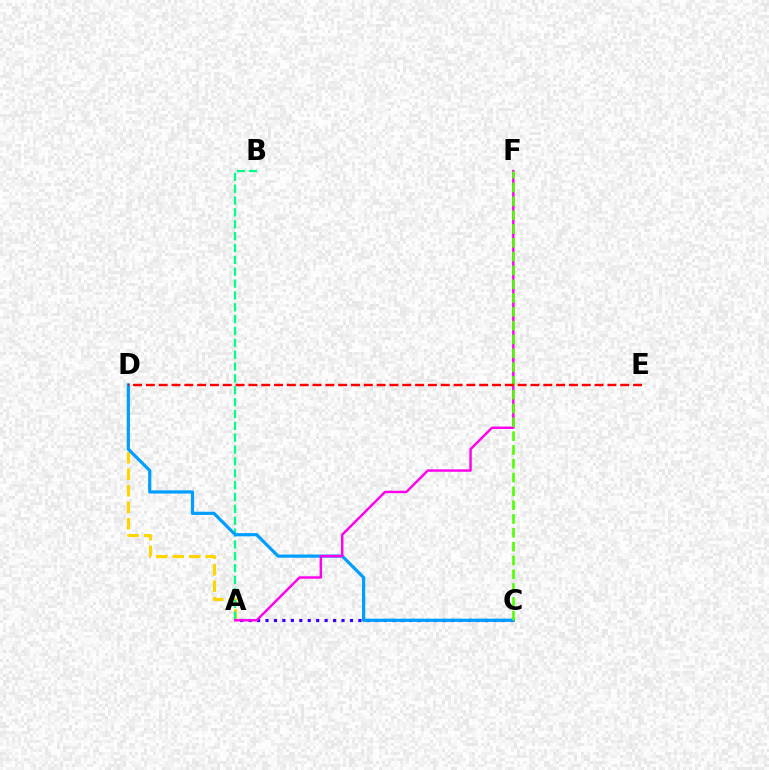{('A', 'D'): [{'color': '#ffd500', 'line_style': 'dashed', 'thickness': 2.24}], ('A', 'B'): [{'color': '#00ff86', 'line_style': 'dashed', 'thickness': 1.61}], ('A', 'C'): [{'color': '#3700ff', 'line_style': 'dotted', 'thickness': 2.29}], ('C', 'D'): [{'color': '#009eff', 'line_style': 'solid', 'thickness': 2.3}], ('A', 'F'): [{'color': '#ff00ed', 'line_style': 'solid', 'thickness': 1.75}], ('C', 'F'): [{'color': '#4fff00', 'line_style': 'dashed', 'thickness': 1.88}], ('D', 'E'): [{'color': '#ff0000', 'line_style': 'dashed', 'thickness': 1.74}]}